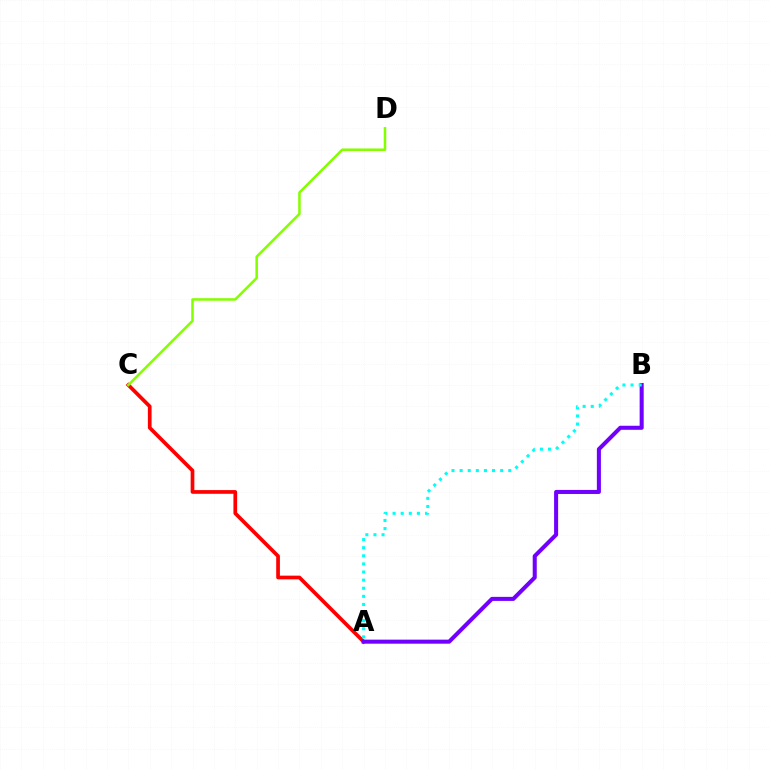{('A', 'C'): [{'color': '#ff0000', 'line_style': 'solid', 'thickness': 2.67}], ('C', 'D'): [{'color': '#84ff00', 'line_style': 'solid', 'thickness': 1.82}], ('A', 'B'): [{'color': '#7200ff', 'line_style': 'solid', 'thickness': 2.91}, {'color': '#00fff6', 'line_style': 'dotted', 'thickness': 2.2}]}